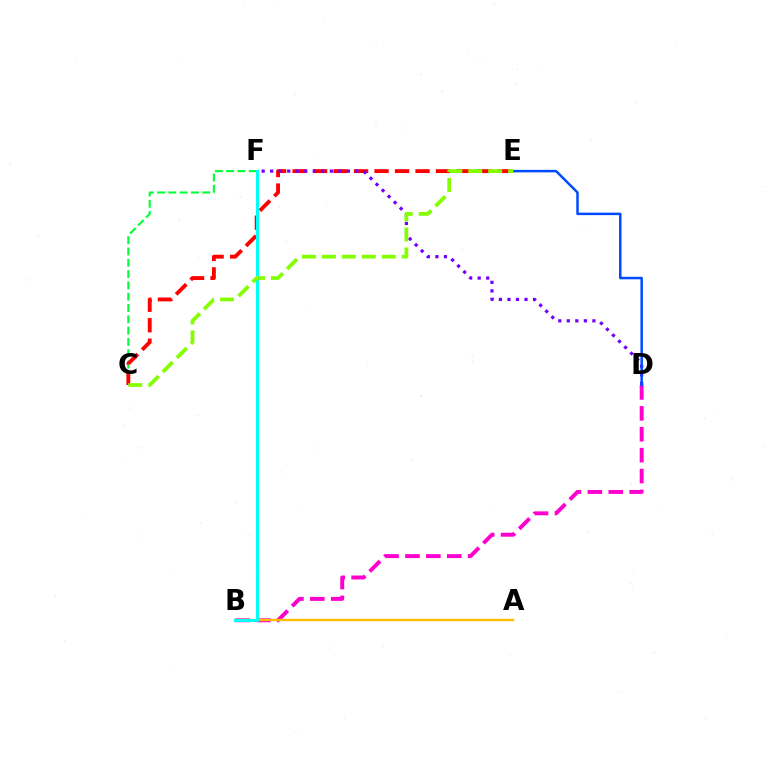{('C', 'F'): [{'color': '#00ff39', 'line_style': 'dashed', 'thickness': 1.54}], ('B', 'D'): [{'color': '#ff00cf', 'line_style': 'dashed', 'thickness': 2.84}], ('A', 'B'): [{'color': '#ffbd00', 'line_style': 'solid', 'thickness': 1.71}], ('C', 'E'): [{'color': '#ff0000', 'line_style': 'dashed', 'thickness': 2.78}, {'color': '#84ff00', 'line_style': 'dashed', 'thickness': 2.71}], ('D', 'F'): [{'color': '#7200ff', 'line_style': 'dotted', 'thickness': 2.32}], ('D', 'E'): [{'color': '#004bff', 'line_style': 'solid', 'thickness': 1.8}], ('B', 'F'): [{'color': '#00fff6', 'line_style': 'solid', 'thickness': 2.19}]}